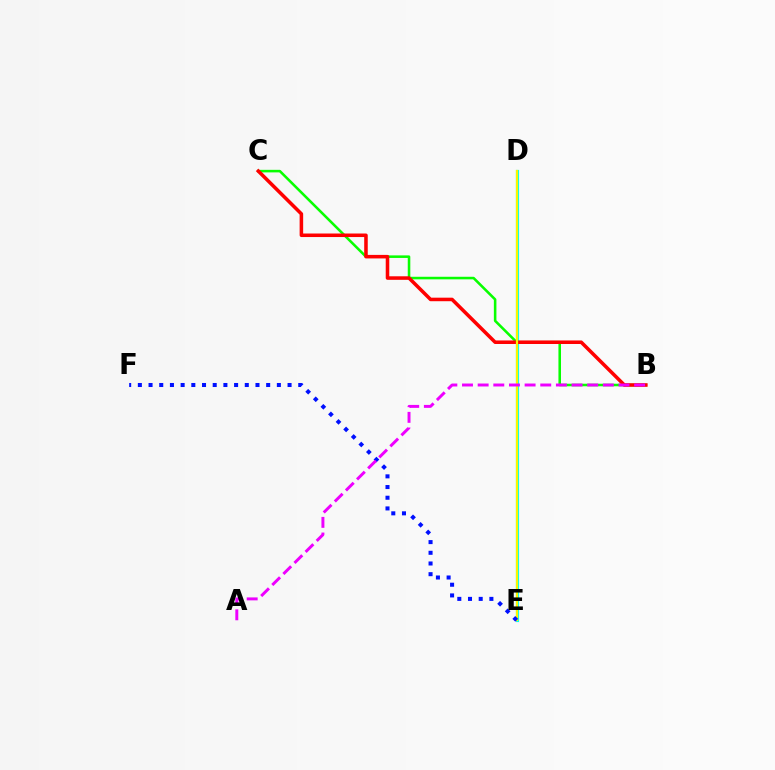{('D', 'E'): [{'color': '#00fff6', 'line_style': 'solid', 'thickness': 2.3}, {'color': '#fcf500', 'line_style': 'solid', 'thickness': 1.59}], ('B', 'C'): [{'color': '#08ff00', 'line_style': 'solid', 'thickness': 1.84}, {'color': '#ff0000', 'line_style': 'solid', 'thickness': 2.55}], ('E', 'F'): [{'color': '#0010ff', 'line_style': 'dotted', 'thickness': 2.91}], ('A', 'B'): [{'color': '#ee00ff', 'line_style': 'dashed', 'thickness': 2.13}]}